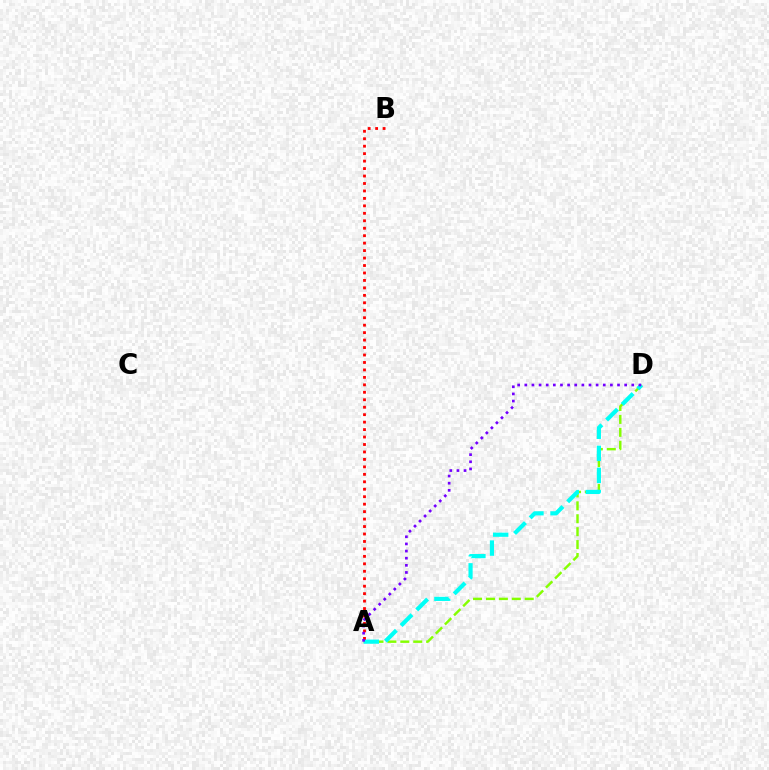{('A', 'D'): [{'color': '#84ff00', 'line_style': 'dashed', 'thickness': 1.76}, {'color': '#00fff6', 'line_style': 'dashed', 'thickness': 3.0}, {'color': '#7200ff', 'line_style': 'dotted', 'thickness': 1.94}], ('A', 'B'): [{'color': '#ff0000', 'line_style': 'dotted', 'thickness': 2.03}]}